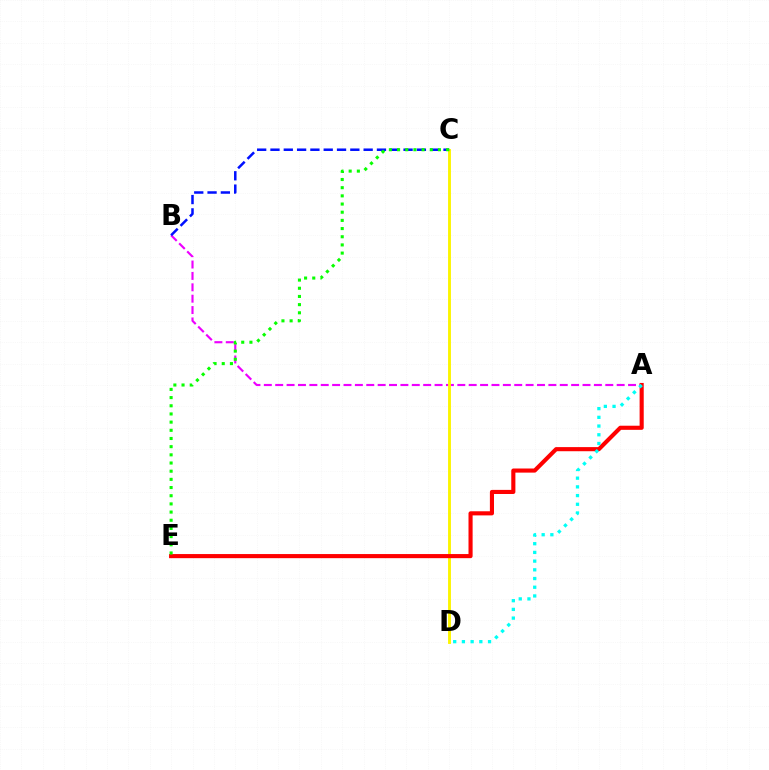{('A', 'B'): [{'color': '#ee00ff', 'line_style': 'dashed', 'thickness': 1.55}], ('C', 'D'): [{'color': '#fcf500', 'line_style': 'solid', 'thickness': 2.08}], ('A', 'E'): [{'color': '#ff0000', 'line_style': 'solid', 'thickness': 2.96}], ('B', 'C'): [{'color': '#0010ff', 'line_style': 'dashed', 'thickness': 1.81}], ('A', 'D'): [{'color': '#00fff6', 'line_style': 'dotted', 'thickness': 2.37}], ('C', 'E'): [{'color': '#08ff00', 'line_style': 'dotted', 'thickness': 2.22}]}